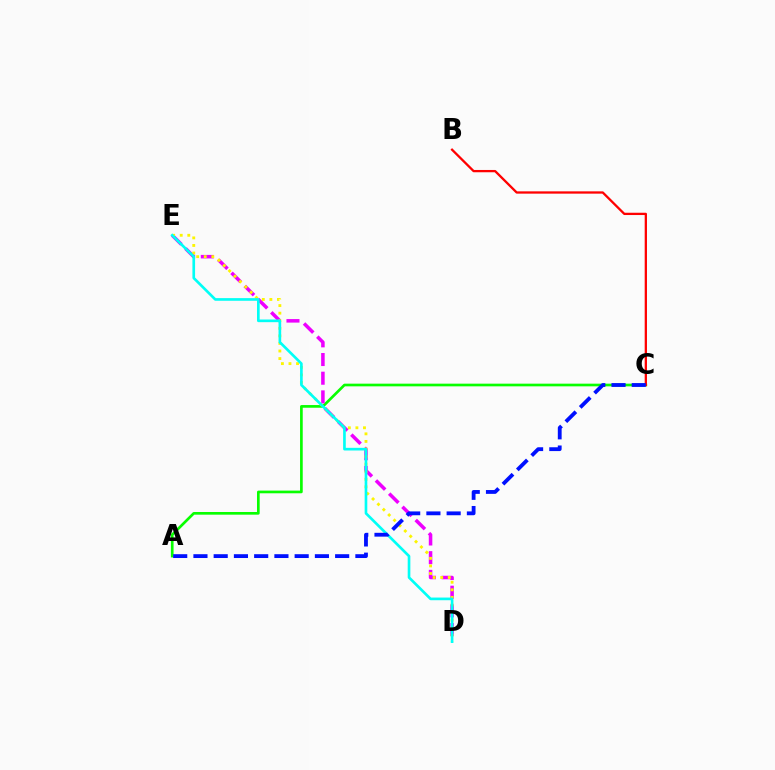{('A', 'C'): [{'color': '#08ff00', 'line_style': 'solid', 'thickness': 1.93}, {'color': '#0010ff', 'line_style': 'dashed', 'thickness': 2.75}], ('D', 'E'): [{'color': '#ee00ff', 'line_style': 'dashed', 'thickness': 2.54}, {'color': '#fcf500', 'line_style': 'dotted', 'thickness': 2.06}, {'color': '#00fff6', 'line_style': 'solid', 'thickness': 1.91}], ('B', 'C'): [{'color': '#ff0000', 'line_style': 'solid', 'thickness': 1.65}]}